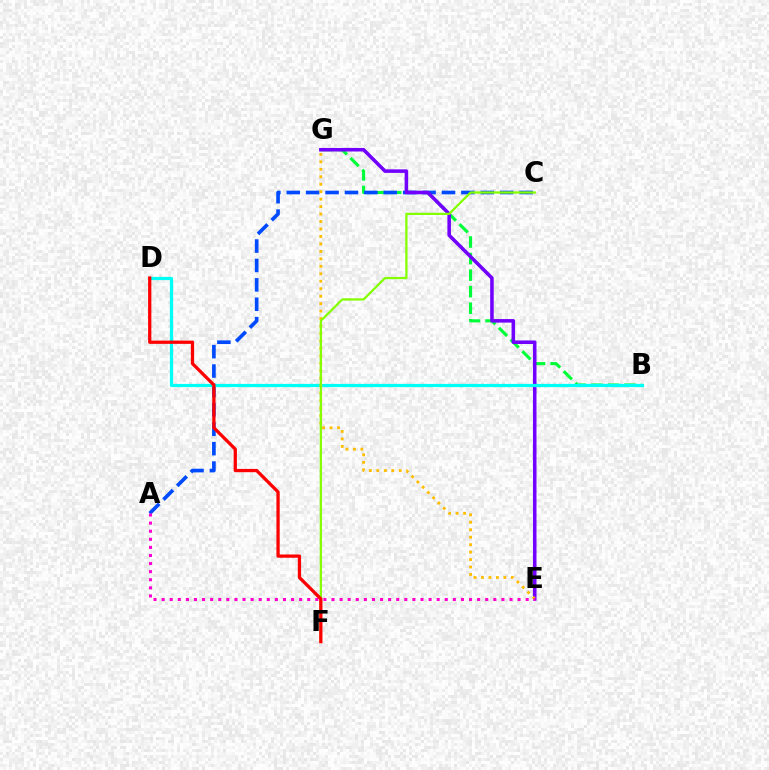{('B', 'G'): [{'color': '#00ff39', 'line_style': 'dashed', 'thickness': 2.25}], ('A', 'C'): [{'color': '#004bff', 'line_style': 'dashed', 'thickness': 2.64}], ('E', 'G'): [{'color': '#7200ff', 'line_style': 'solid', 'thickness': 2.55}, {'color': '#ffbd00', 'line_style': 'dotted', 'thickness': 2.03}], ('B', 'D'): [{'color': '#00fff6', 'line_style': 'solid', 'thickness': 2.33}], ('C', 'F'): [{'color': '#84ff00', 'line_style': 'solid', 'thickness': 1.62}], ('A', 'E'): [{'color': '#ff00cf', 'line_style': 'dotted', 'thickness': 2.2}], ('D', 'F'): [{'color': '#ff0000', 'line_style': 'solid', 'thickness': 2.35}]}